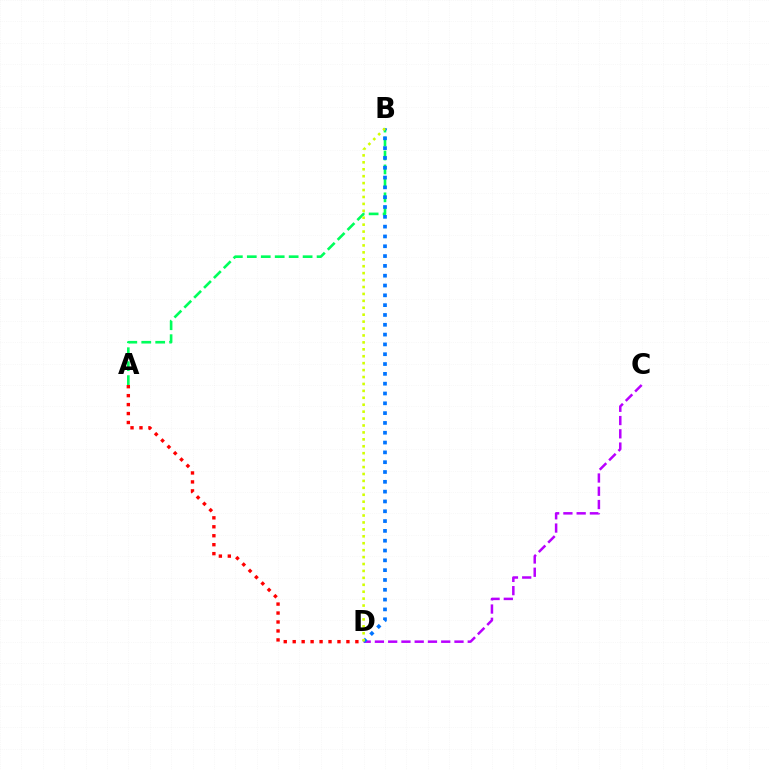{('A', 'B'): [{'color': '#00ff5c', 'line_style': 'dashed', 'thickness': 1.9}], ('C', 'D'): [{'color': '#b900ff', 'line_style': 'dashed', 'thickness': 1.8}], ('B', 'D'): [{'color': '#0074ff', 'line_style': 'dotted', 'thickness': 2.67}, {'color': '#d1ff00', 'line_style': 'dotted', 'thickness': 1.88}], ('A', 'D'): [{'color': '#ff0000', 'line_style': 'dotted', 'thickness': 2.43}]}